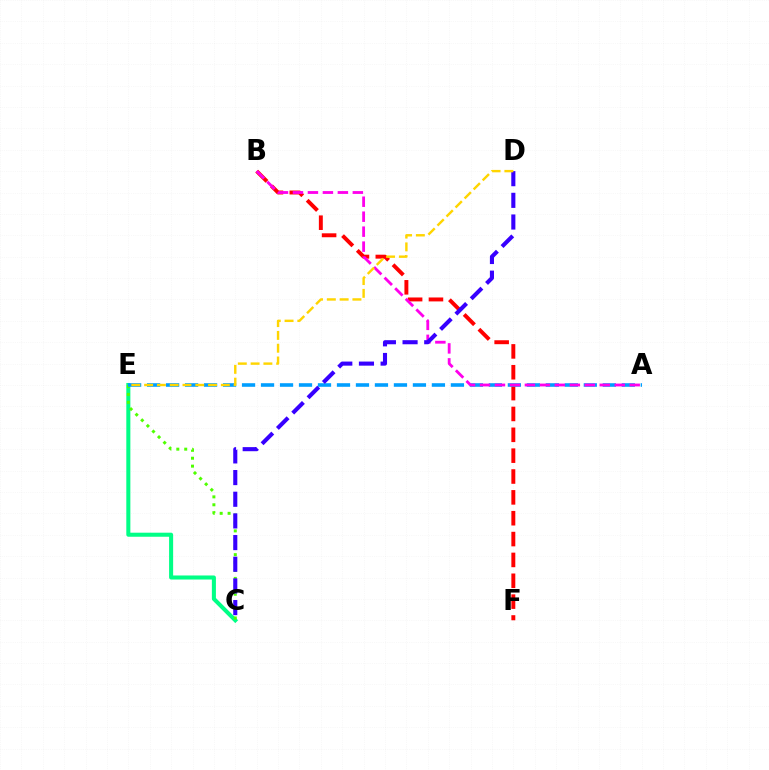{('C', 'E'): [{'color': '#00ff86', 'line_style': 'solid', 'thickness': 2.92}, {'color': '#4fff00', 'line_style': 'dotted', 'thickness': 2.15}], ('B', 'F'): [{'color': '#ff0000', 'line_style': 'dashed', 'thickness': 2.83}], ('A', 'E'): [{'color': '#009eff', 'line_style': 'dashed', 'thickness': 2.58}], ('A', 'B'): [{'color': '#ff00ed', 'line_style': 'dashed', 'thickness': 2.03}], ('C', 'D'): [{'color': '#3700ff', 'line_style': 'dashed', 'thickness': 2.94}], ('D', 'E'): [{'color': '#ffd500', 'line_style': 'dashed', 'thickness': 1.74}]}